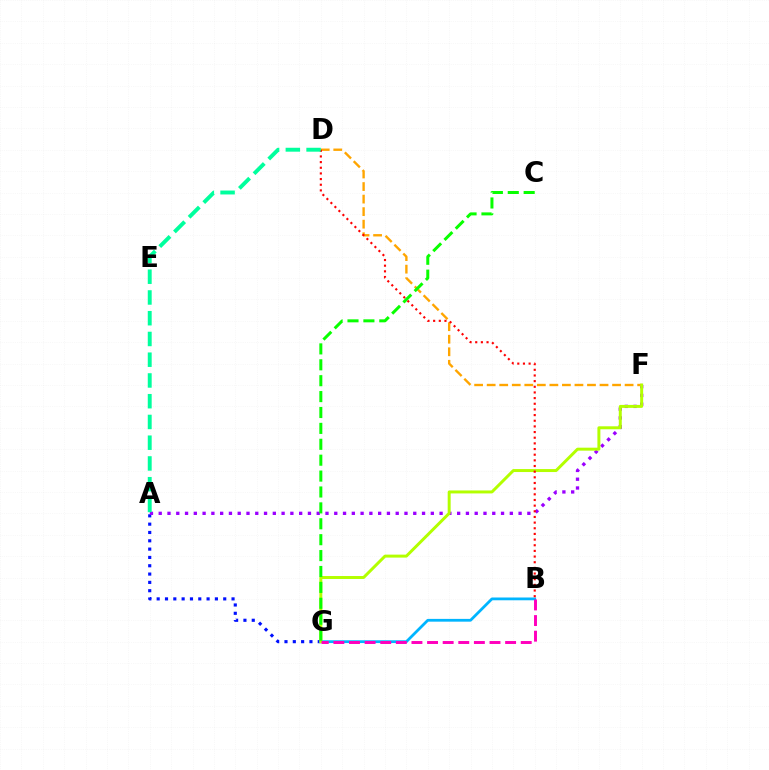{('A', 'G'): [{'color': '#0010ff', 'line_style': 'dotted', 'thickness': 2.26}], ('B', 'G'): [{'color': '#00b5ff', 'line_style': 'solid', 'thickness': 2.0}, {'color': '#ff00bd', 'line_style': 'dashed', 'thickness': 2.12}], ('A', 'F'): [{'color': '#9b00ff', 'line_style': 'dotted', 'thickness': 2.38}], ('D', 'F'): [{'color': '#ffa500', 'line_style': 'dashed', 'thickness': 1.7}], ('F', 'G'): [{'color': '#b3ff00', 'line_style': 'solid', 'thickness': 2.14}], ('C', 'G'): [{'color': '#08ff00', 'line_style': 'dashed', 'thickness': 2.16}], ('B', 'D'): [{'color': '#ff0000', 'line_style': 'dotted', 'thickness': 1.54}], ('A', 'D'): [{'color': '#00ff9d', 'line_style': 'dashed', 'thickness': 2.82}]}